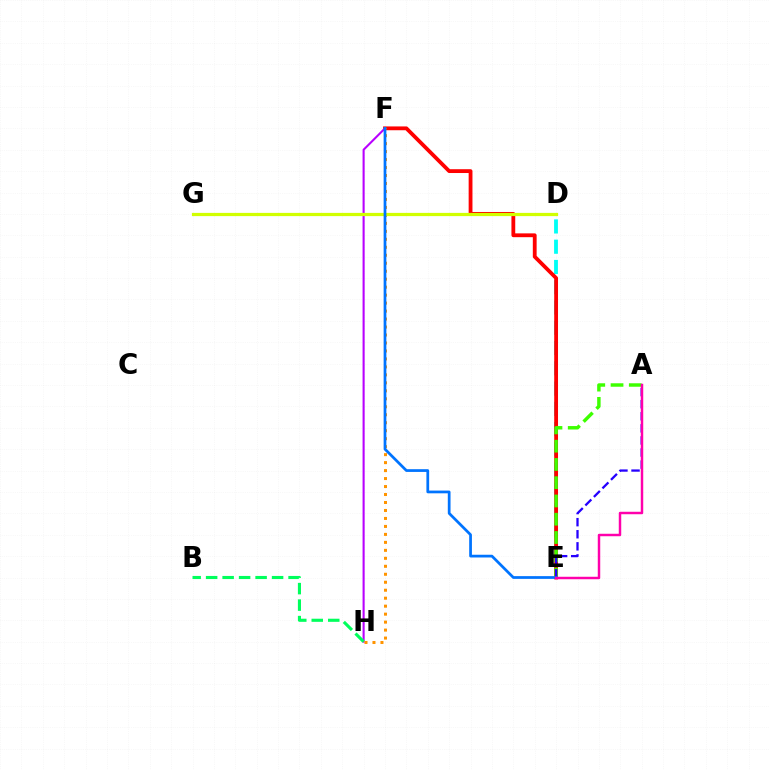{('D', 'E'): [{'color': '#00fff6', 'line_style': 'dashed', 'thickness': 2.75}], ('E', 'F'): [{'color': '#ff0000', 'line_style': 'solid', 'thickness': 2.74}, {'color': '#0074ff', 'line_style': 'solid', 'thickness': 1.97}], ('F', 'H'): [{'color': '#b900ff', 'line_style': 'solid', 'thickness': 1.5}, {'color': '#ff9400', 'line_style': 'dotted', 'thickness': 2.17}], ('A', 'E'): [{'color': '#3dff00', 'line_style': 'dashed', 'thickness': 2.48}, {'color': '#2500ff', 'line_style': 'dashed', 'thickness': 1.64}, {'color': '#ff00ac', 'line_style': 'solid', 'thickness': 1.77}], ('D', 'G'): [{'color': '#d1ff00', 'line_style': 'solid', 'thickness': 2.32}], ('B', 'H'): [{'color': '#00ff5c', 'line_style': 'dashed', 'thickness': 2.24}]}